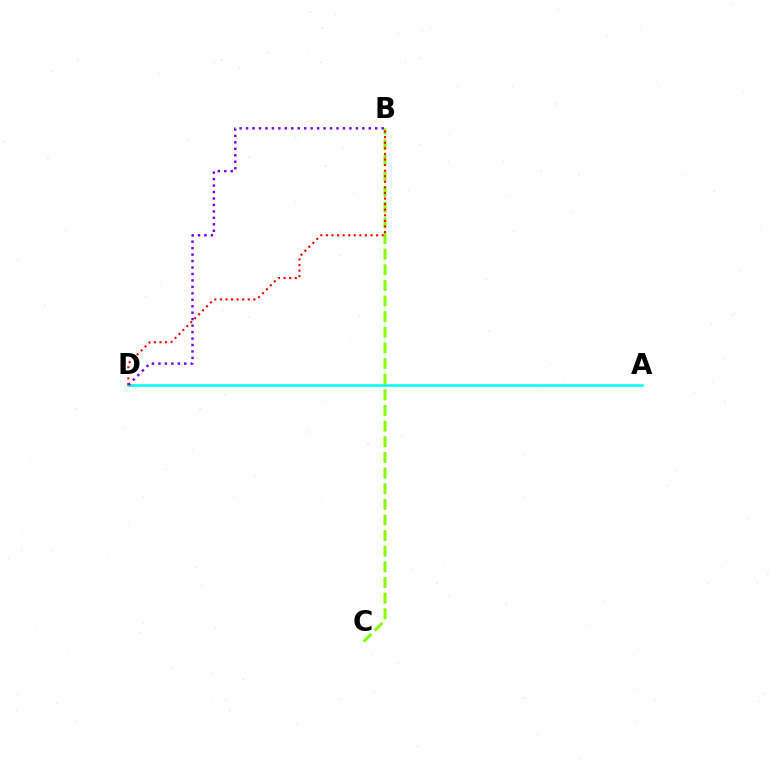{('A', 'D'): [{'color': '#00fff6', 'line_style': 'solid', 'thickness': 1.84}], ('B', 'C'): [{'color': '#84ff00', 'line_style': 'dashed', 'thickness': 2.12}], ('B', 'D'): [{'color': '#7200ff', 'line_style': 'dotted', 'thickness': 1.75}, {'color': '#ff0000', 'line_style': 'dotted', 'thickness': 1.52}]}